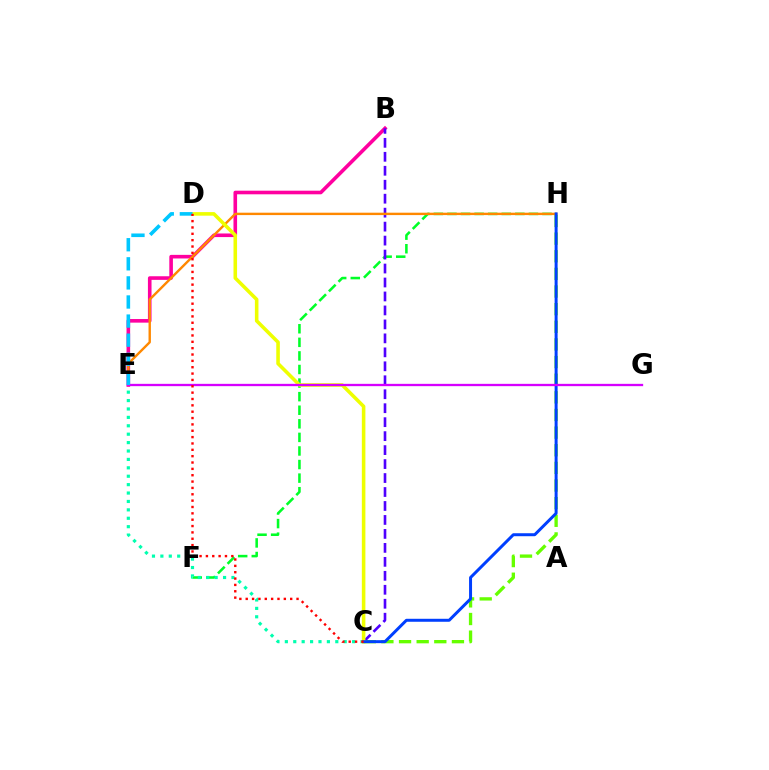{('B', 'E'): [{'color': '#ff00a0', 'line_style': 'solid', 'thickness': 2.6}], ('F', 'H'): [{'color': '#00ff27', 'line_style': 'dashed', 'thickness': 1.84}], ('B', 'C'): [{'color': '#4f00ff', 'line_style': 'dashed', 'thickness': 1.9}], ('C', 'H'): [{'color': '#66ff00', 'line_style': 'dashed', 'thickness': 2.4}, {'color': '#003fff', 'line_style': 'solid', 'thickness': 2.15}], ('C', 'E'): [{'color': '#00ffaf', 'line_style': 'dotted', 'thickness': 2.28}], ('E', 'H'): [{'color': '#ff8800', 'line_style': 'solid', 'thickness': 1.73}], ('C', 'D'): [{'color': '#eeff00', 'line_style': 'solid', 'thickness': 2.57}, {'color': '#ff0000', 'line_style': 'dotted', 'thickness': 1.73}], ('E', 'G'): [{'color': '#d600ff', 'line_style': 'solid', 'thickness': 1.67}], ('D', 'E'): [{'color': '#00c7ff', 'line_style': 'dashed', 'thickness': 2.59}]}